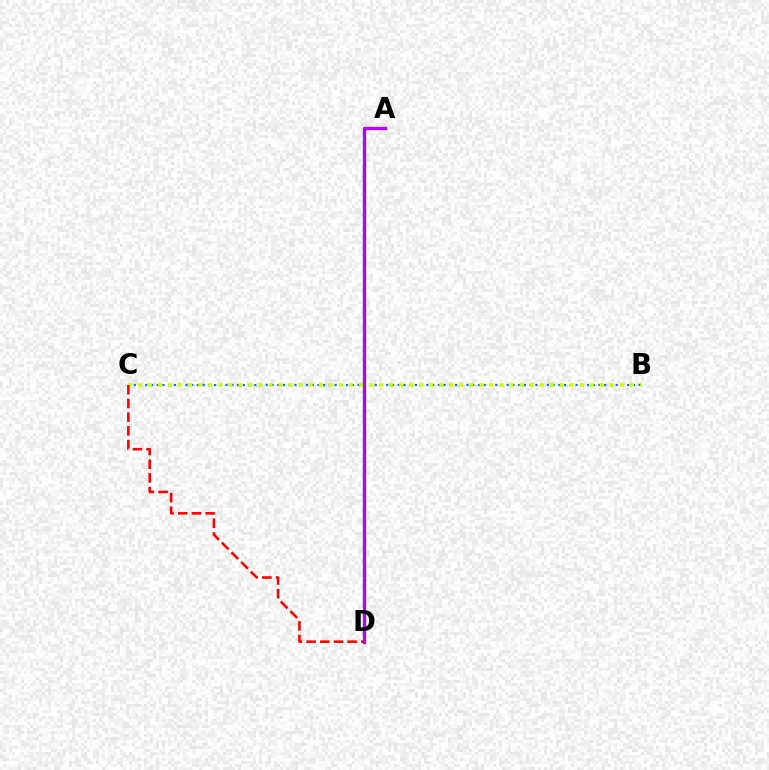{('B', 'C'): [{'color': '#0074ff', 'line_style': 'dotted', 'thickness': 1.56}, {'color': '#d1ff00', 'line_style': 'dotted', 'thickness': 2.73}], ('A', 'D'): [{'color': '#00ff5c', 'line_style': 'solid', 'thickness': 2.34}, {'color': '#b900ff', 'line_style': 'solid', 'thickness': 2.35}], ('C', 'D'): [{'color': '#ff0000', 'line_style': 'dashed', 'thickness': 1.86}]}